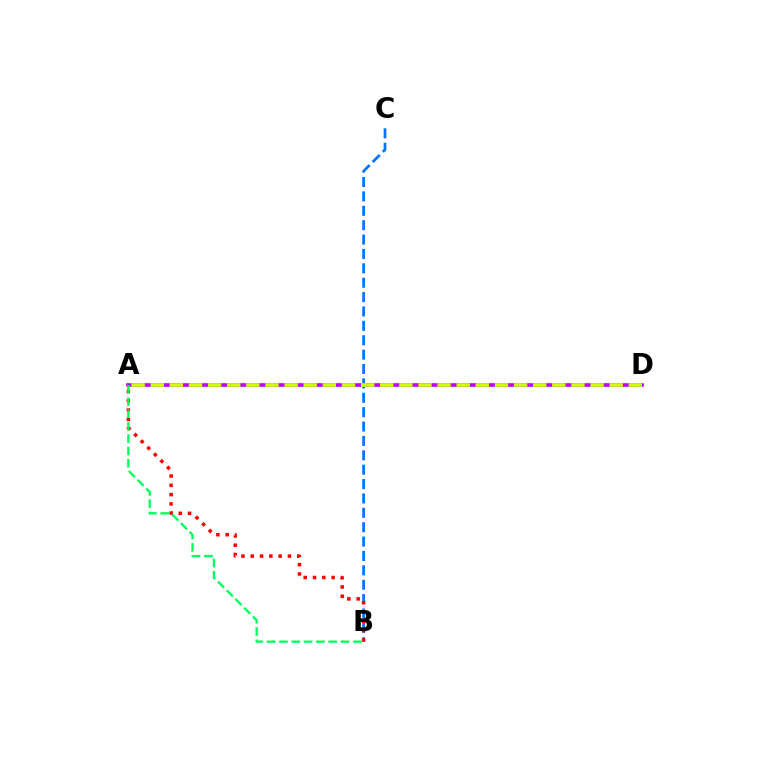{('A', 'D'): [{'color': '#b900ff', 'line_style': 'solid', 'thickness': 2.6}, {'color': '#d1ff00', 'line_style': 'dashed', 'thickness': 2.6}], ('B', 'C'): [{'color': '#0074ff', 'line_style': 'dashed', 'thickness': 1.95}], ('A', 'B'): [{'color': '#ff0000', 'line_style': 'dotted', 'thickness': 2.52}, {'color': '#00ff5c', 'line_style': 'dashed', 'thickness': 1.67}]}